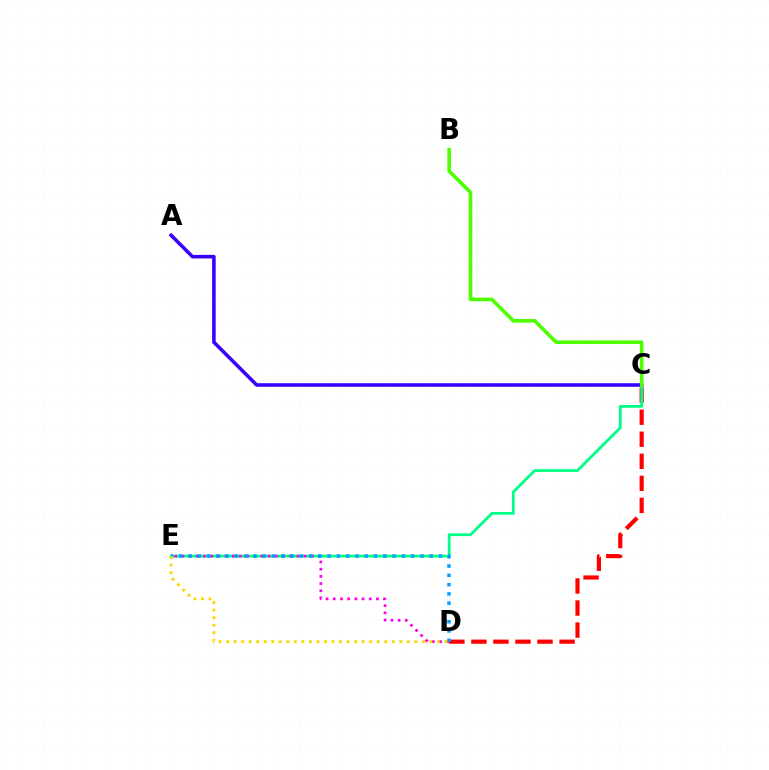{('C', 'D'): [{'color': '#ff0000', 'line_style': 'dashed', 'thickness': 2.99}], ('A', 'C'): [{'color': '#3700ff', 'line_style': 'solid', 'thickness': 2.57}], ('C', 'E'): [{'color': '#00ff86', 'line_style': 'solid', 'thickness': 2.0}], ('D', 'E'): [{'color': '#ff00ed', 'line_style': 'dotted', 'thickness': 1.95}, {'color': '#009eff', 'line_style': 'dotted', 'thickness': 2.52}, {'color': '#ffd500', 'line_style': 'dotted', 'thickness': 2.05}], ('B', 'C'): [{'color': '#4fff00', 'line_style': 'solid', 'thickness': 2.62}]}